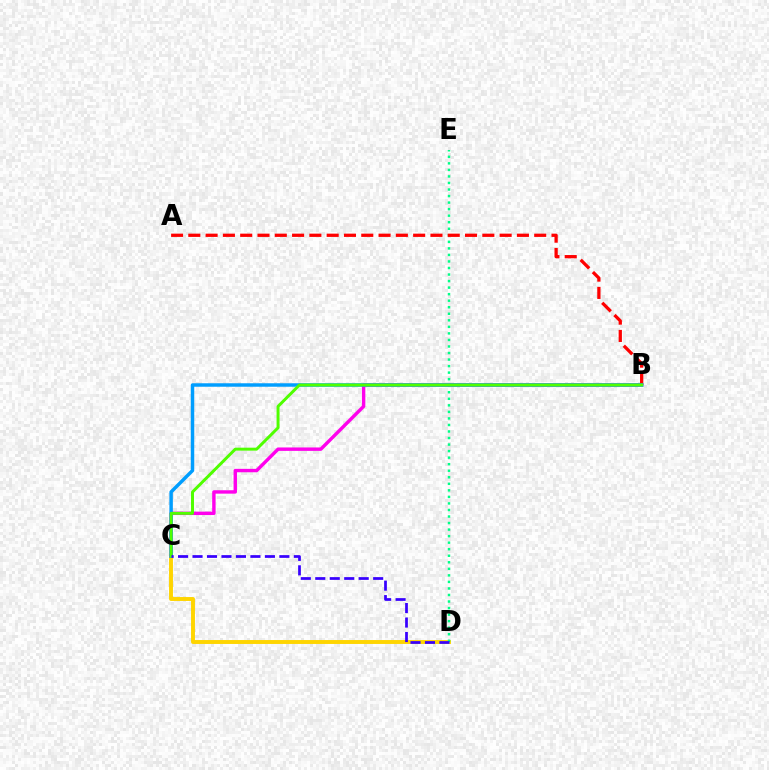{('C', 'D'): [{'color': '#ffd500', 'line_style': 'solid', 'thickness': 2.82}, {'color': '#3700ff', 'line_style': 'dashed', 'thickness': 1.97}], ('D', 'E'): [{'color': '#00ff86', 'line_style': 'dotted', 'thickness': 1.78}], ('B', 'C'): [{'color': '#ff00ed', 'line_style': 'solid', 'thickness': 2.45}, {'color': '#009eff', 'line_style': 'solid', 'thickness': 2.5}, {'color': '#4fff00', 'line_style': 'solid', 'thickness': 2.14}], ('A', 'B'): [{'color': '#ff0000', 'line_style': 'dashed', 'thickness': 2.35}]}